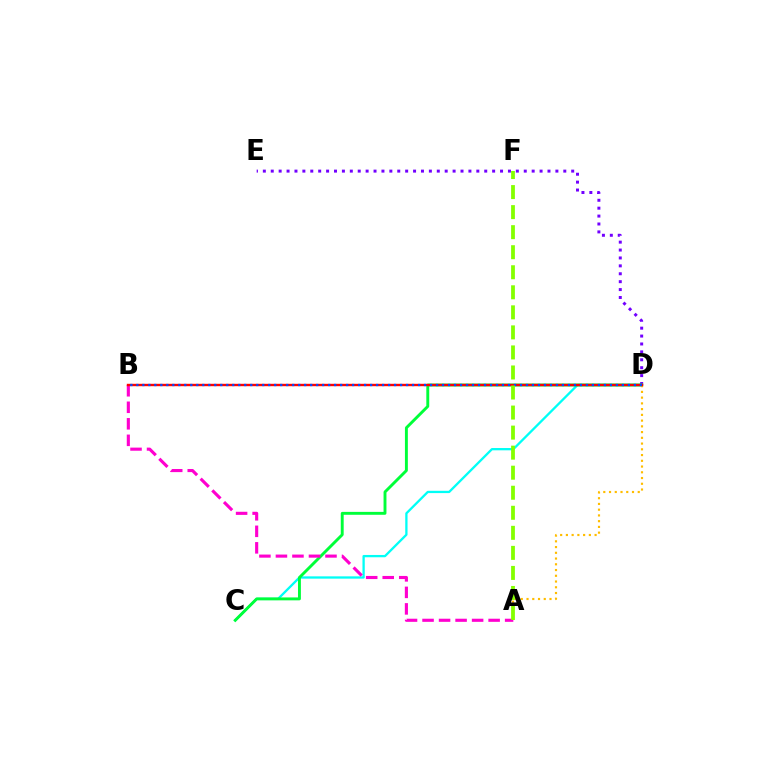{('D', 'E'): [{'color': '#7200ff', 'line_style': 'dotted', 'thickness': 2.15}], ('C', 'D'): [{'color': '#00fff6', 'line_style': 'solid', 'thickness': 1.65}, {'color': '#00ff39', 'line_style': 'solid', 'thickness': 2.09}], ('A', 'B'): [{'color': '#ff00cf', 'line_style': 'dashed', 'thickness': 2.24}], ('A', 'D'): [{'color': '#ffbd00', 'line_style': 'dotted', 'thickness': 1.56}], ('B', 'D'): [{'color': '#ff0000', 'line_style': 'solid', 'thickness': 1.73}, {'color': '#004bff', 'line_style': 'dotted', 'thickness': 1.63}], ('A', 'F'): [{'color': '#84ff00', 'line_style': 'dashed', 'thickness': 2.72}]}